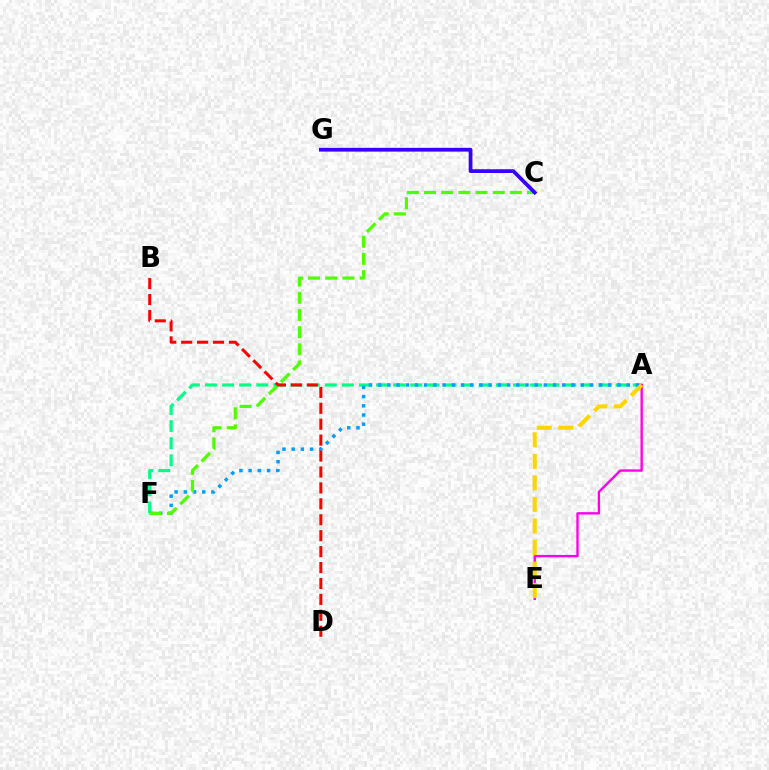{('A', 'F'): [{'color': '#00ff86', 'line_style': 'dashed', 'thickness': 2.32}, {'color': '#009eff', 'line_style': 'dotted', 'thickness': 2.5}], ('C', 'F'): [{'color': '#4fff00', 'line_style': 'dashed', 'thickness': 2.33}], ('A', 'E'): [{'color': '#ff00ed', 'line_style': 'solid', 'thickness': 1.71}, {'color': '#ffd500', 'line_style': 'dashed', 'thickness': 2.92}], ('C', 'G'): [{'color': '#3700ff', 'line_style': 'solid', 'thickness': 2.71}], ('B', 'D'): [{'color': '#ff0000', 'line_style': 'dashed', 'thickness': 2.16}]}